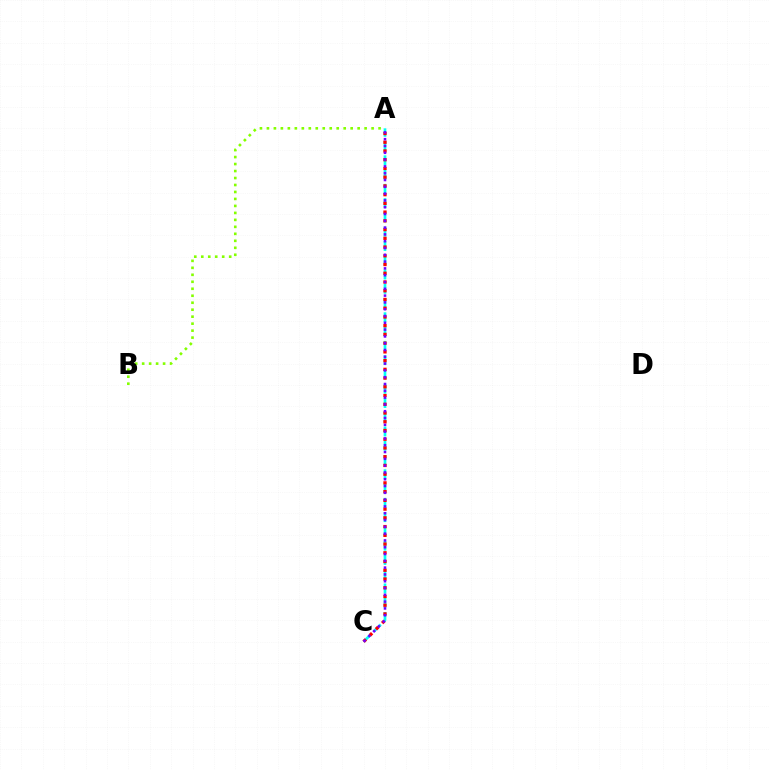{('A', 'C'): [{'color': '#00fff6', 'line_style': 'dashed', 'thickness': 1.94}, {'color': '#ff0000', 'line_style': 'dotted', 'thickness': 2.37}, {'color': '#7200ff', 'line_style': 'dotted', 'thickness': 1.85}], ('A', 'B'): [{'color': '#84ff00', 'line_style': 'dotted', 'thickness': 1.9}]}